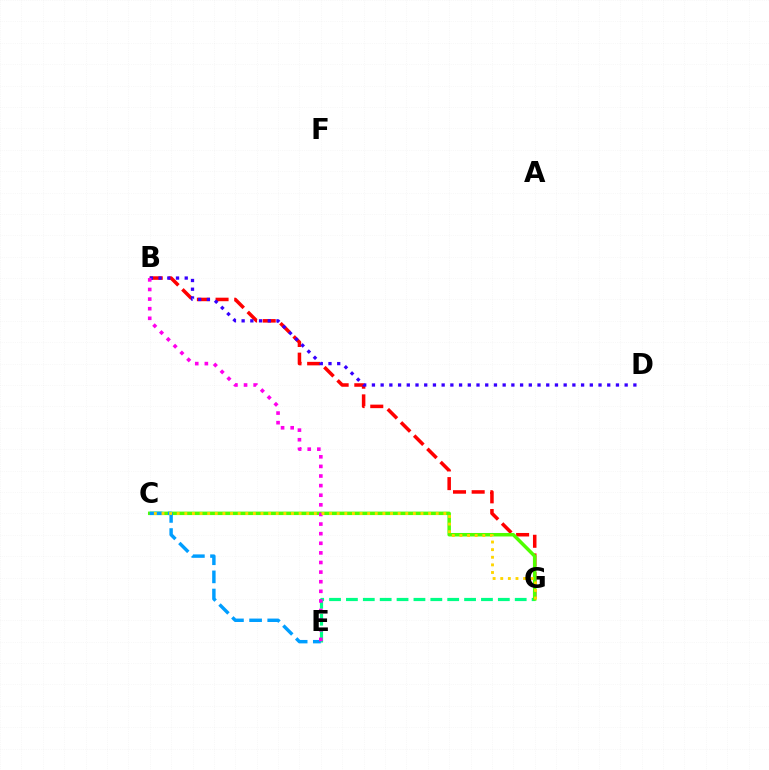{('E', 'G'): [{'color': '#00ff86', 'line_style': 'dashed', 'thickness': 2.29}], ('B', 'G'): [{'color': '#ff0000', 'line_style': 'dashed', 'thickness': 2.54}], ('B', 'D'): [{'color': '#3700ff', 'line_style': 'dotted', 'thickness': 2.37}], ('C', 'G'): [{'color': '#4fff00', 'line_style': 'solid', 'thickness': 2.51}, {'color': '#ffd500', 'line_style': 'dotted', 'thickness': 2.07}], ('C', 'E'): [{'color': '#009eff', 'line_style': 'dashed', 'thickness': 2.46}], ('B', 'E'): [{'color': '#ff00ed', 'line_style': 'dotted', 'thickness': 2.61}]}